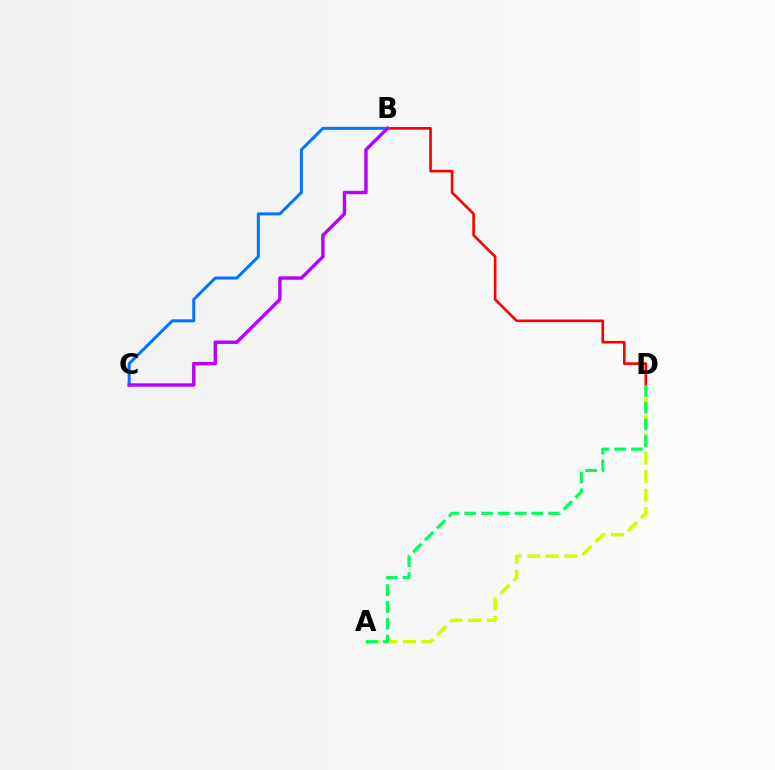{('A', 'D'): [{'color': '#d1ff00', 'line_style': 'dashed', 'thickness': 2.51}, {'color': '#00ff5c', 'line_style': 'dashed', 'thickness': 2.28}], ('B', 'D'): [{'color': '#ff0000', 'line_style': 'solid', 'thickness': 1.91}], ('B', 'C'): [{'color': '#0074ff', 'line_style': 'solid', 'thickness': 2.15}, {'color': '#b900ff', 'line_style': 'solid', 'thickness': 2.45}]}